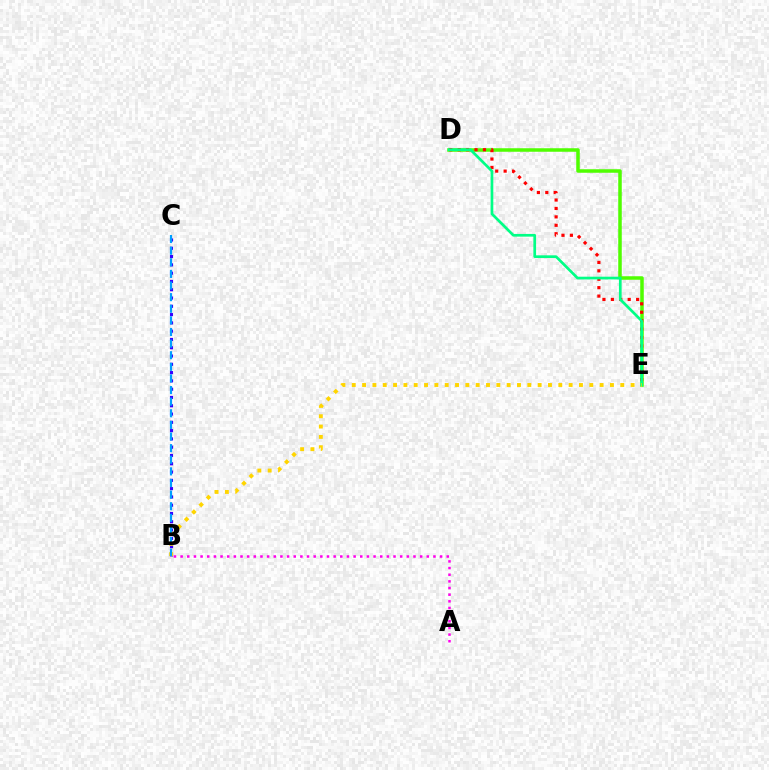{('D', 'E'): [{'color': '#4fff00', 'line_style': 'solid', 'thickness': 2.53}, {'color': '#ff0000', 'line_style': 'dotted', 'thickness': 2.29}, {'color': '#00ff86', 'line_style': 'solid', 'thickness': 1.95}], ('B', 'C'): [{'color': '#3700ff', 'line_style': 'dotted', 'thickness': 2.25}, {'color': '#009eff', 'line_style': 'dashed', 'thickness': 1.58}], ('A', 'B'): [{'color': '#ff00ed', 'line_style': 'dotted', 'thickness': 1.81}], ('B', 'E'): [{'color': '#ffd500', 'line_style': 'dotted', 'thickness': 2.81}]}